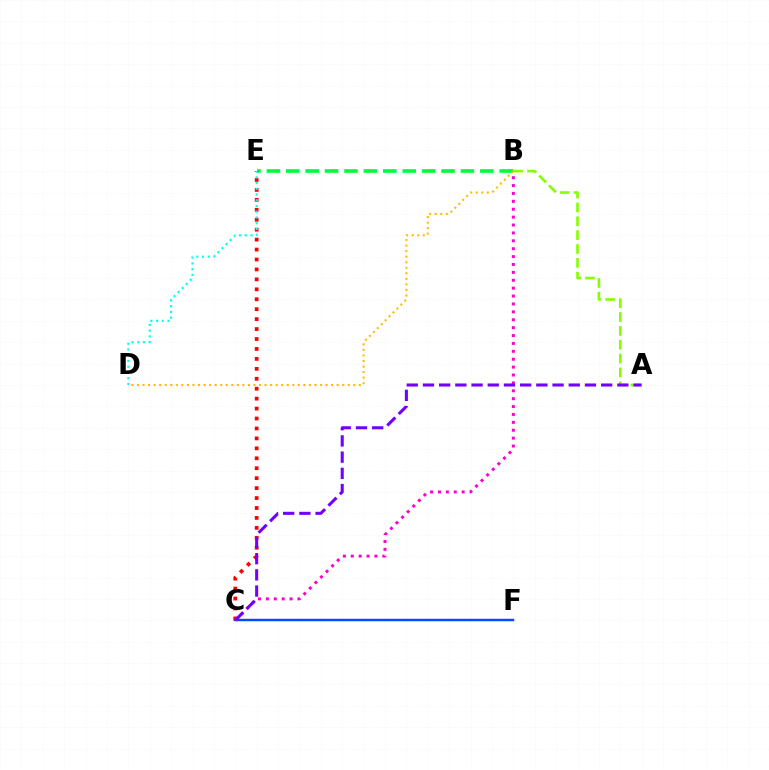{('B', 'E'): [{'color': '#00ff39', 'line_style': 'dashed', 'thickness': 2.64}], ('C', 'F'): [{'color': '#004bff', 'line_style': 'solid', 'thickness': 1.77}], ('C', 'E'): [{'color': '#ff0000', 'line_style': 'dotted', 'thickness': 2.7}], ('B', 'D'): [{'color': '#ffbd00', 'line_style': 'dotted', 'thickness': 1.51}], ('B', 'C'): [{'color': '#ff00cf', 'line_style': 'dotted', 'thickness': 2.14}], ('A', 'B'): [{'color': '#84ff00', 'line_style': 'dashed', 'thickness': 1.88}], ('D', 'E'): [{'color': '#00fff6', 'line_style': 'dotted', 'thickness': 1.56}], ('A', 'C'): [{'color': '#7200ff', 'line_style': 'dashed', 'thickness': 2.2}]}